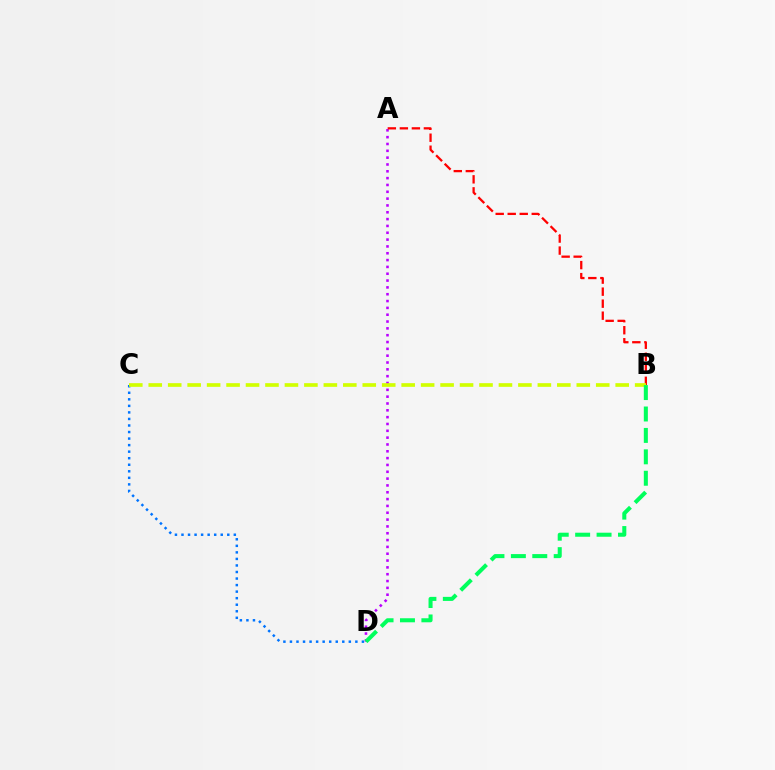{('C', 'D'): [{'color': '#0074ff', 'line_style': 'dotted', 'thickness': 1.78}], ('A', 'D'): [{'color': '#b900ff', 'line_style': 'dotted', 'thickness': 1.86}], ('A', 'B'): [{'color': '#ff0000', 'line_style': 'dashed', 'thickness': 1.63}], ('B', 'C'): [{'color': '#d1ff00', 'line_style': 'dashed', 'thickness': 2.64}], ('B', 'D'): [{'color': '#00ff5c', 'line_style': 'dashed', 'thickness': 2.91}]}